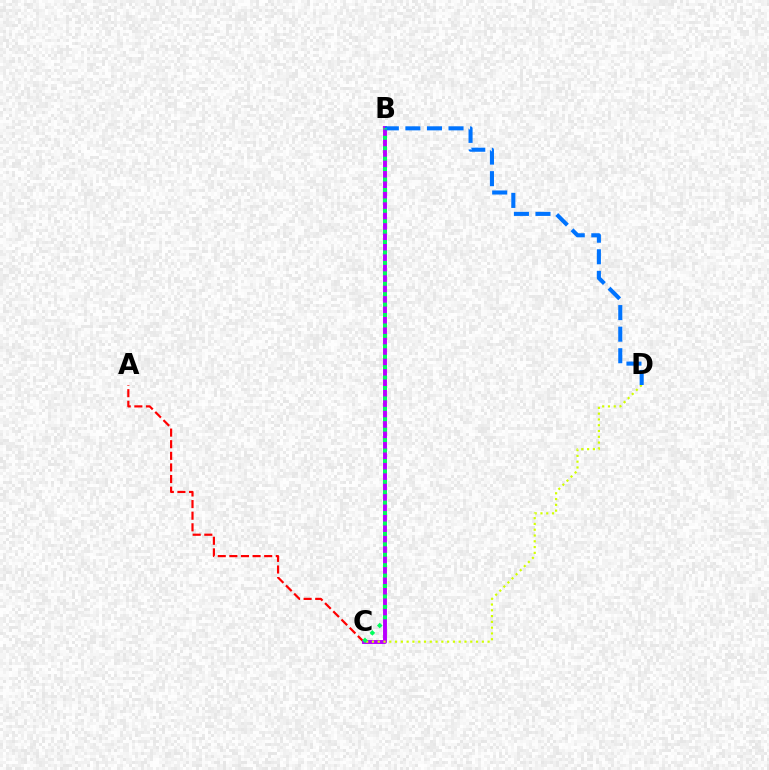{('A', 'C'): [{'color': '#ff0000', 'line_style': 'dashed', 'thickness': 1.58}], ('B', 'C'): [{'color': '#b900ff', 'line_style': 'solid', 'thickness': 2.82}, {'color': '#00ff5c', 'line_style': 'dotted', 'thickness': 2.83}], ('C', 'D'): [{'color': '#d1ff00', 'line_style': 'dotted', 'thickness': 1.57}], ('B', 'D'): [{'color': '#0074ff', 'line_style': 'dashed', 'thickness': 2.93}]}